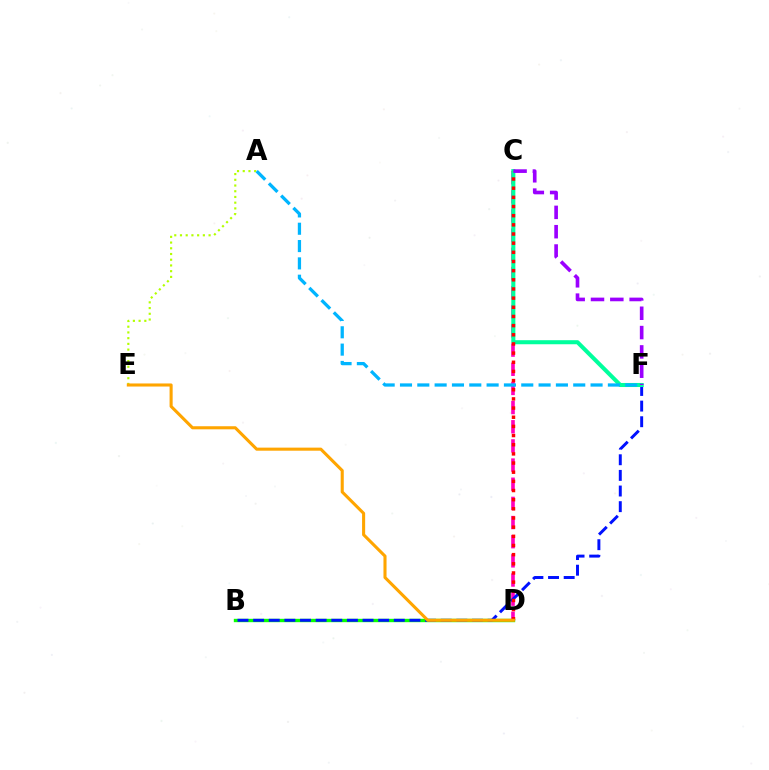{('B', 'D'): [{'color': '#08ff00', 'line_style': 'solid', 'thickness': 2.43}], ('C', 'D'): [{'color': '#ff00bd', 'line_style': 'dashed', 'thickness': 2.6}, {'color': '#ff0000', 'line_style': 'dotted', 'thickness': 2.49}], ('A', 'E'): [{'color': '#b3ff00', 'line_style': 'dotted', 'thickness': 1.55}], ('B', 'F'): [{'color': '#0010ff', 'line_style': 'dashed', 'thickness': 2.12}], ('C', 'F'): [{'color': '#00ff9d', 'line_style': 'solid', 'thickness': 2.92}, {'color': '#9b00ff', 'line_style': 'dashed', 'thickness': 2.63}], ('D', 'E'): [{'color': '#ffa500', 'line_style': 'solid', 'thickness': 2.22}], ('A', 'F'): [{'color': '#00b5ff', 'line_style': 'dashed', 'thickness': 2.35}]}